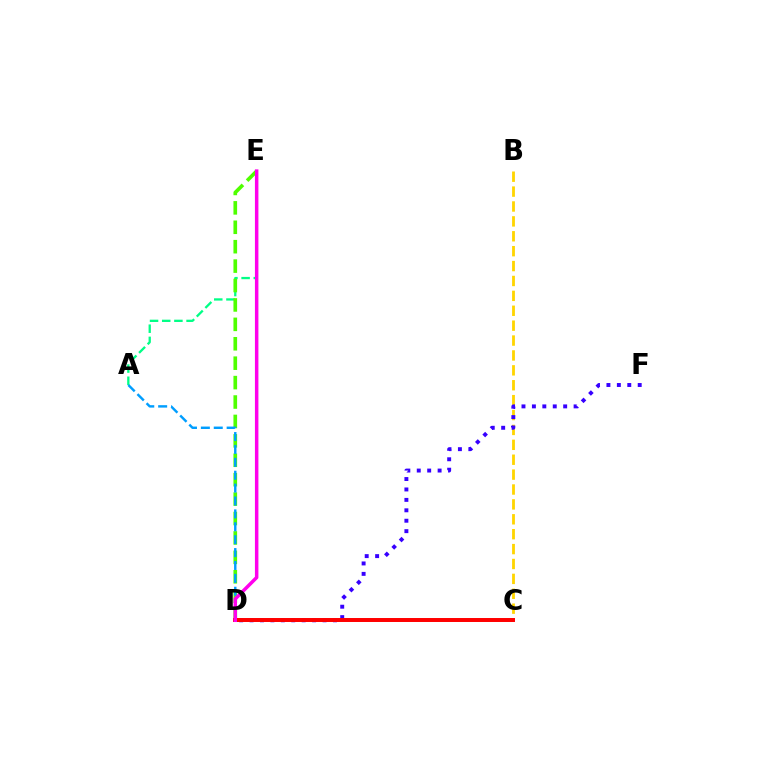{('A', 'E'): [{'color': '#00ff86', 'line_style': 'dashed', 'thickness': 1.65}], ('D', 'E'): [{'color': '#4fff00', 'line_style': 'dashed', 'thickness': 2.64}, {'color': '#ff00ed', 'line_style': 'solid', 'thickness': 2.51}], ('A', 'D'): [{'color': '#009eff', 'line_style': 'dashed', 'thickness': 1.75}], ('B', 'C'): [{'color': '#ffd500', 'line_style': 'dashed', 'thickness': 2.02}], ('D', 'F'): [{'color': '#3700ff', 'line_style': 'dotted', 'thickness': 2.83}], ('C', 'D'): [{'color': '#ff0000', 'line_style': 'solid', 'thickness': 2.87}]}